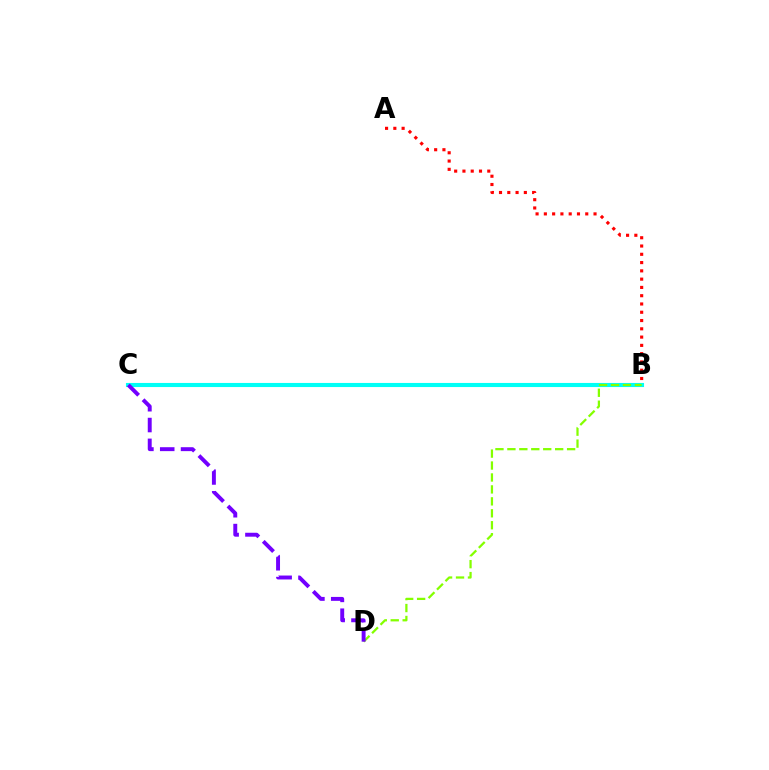{('B', 'C'): [{'color': '#00fff6', 'line_style': 'solid', 'thickness': 2.95}], ('B', 'D'): [{'color': '#84ff00', 'line_style': 'dashed', 'thickness': 1.62}], ('C', 'D'): [{'color': '#7200ff', 'line_style': 'dashed', 'thickness': 2.83}], ('A', 'B'): [{'color': '#ff0000', 'line_style': 'dotted', 'thickness': 2.25}]}